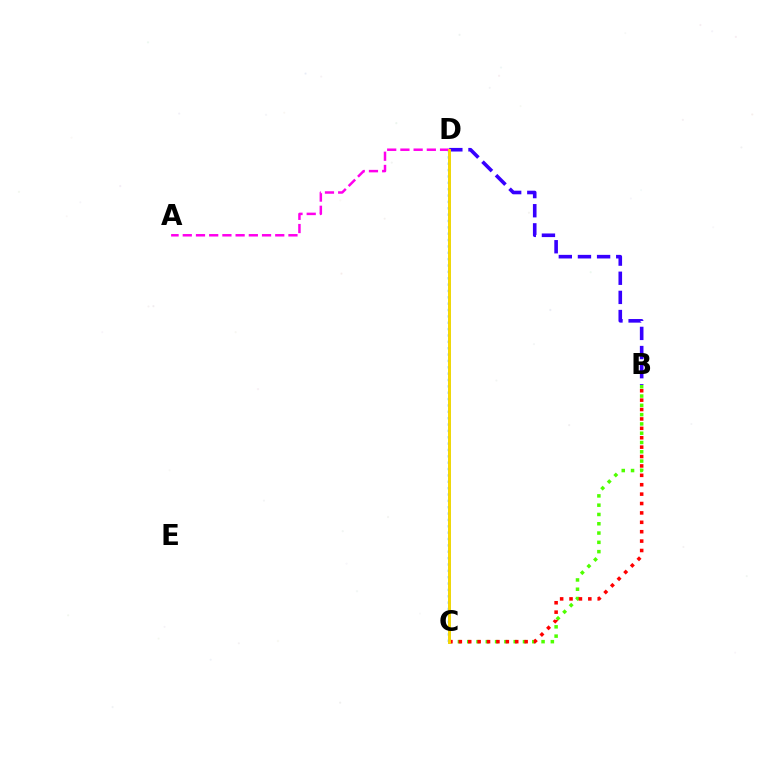{('C', 'D'): [{'color': '#00ff86', 'line_style': 'solid', 'thickness': 1.92}, {'color': '#009eff', 'line_style': 'dotted', 'thickness': 1.73}, {'color': '#ffd500', 'line_style': 'solid', 'thickness': 2.05}], ('B', 'C'): [{'color': '#4fff00', 'line_style': 'dotted', 'thickness': 2.52}, {'color': '#ff0000', 'line_style': 'dotted', 'thickness': 2.55}], ('B', 'D'): [{'color': '#3700ff', 'line_style': 'dashed', 'thickness': 2.6}], ('A', 'D'): [{'color': '#ff00ed', 'line_style': 'dashed', 'thickness': 1.79}]}